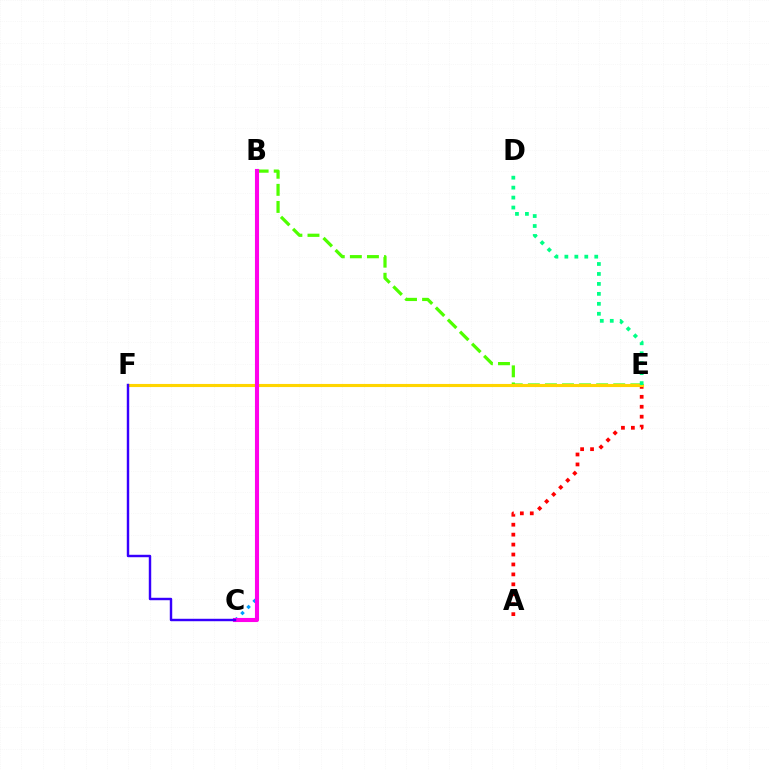{('A', 'E'): [{'color': '#ff0000', 'line_style': 'dotted', 'thickness': 2.7}], ('B', 'E'): [{'color': '#4fff00', 'line_style': 'dashed', 'thickness': 2.32}], ('B', 'C'): [{'color': '#009eff', 'line_style': 'dotted', 'thickness': 2.34}, {'color': '#ff00ed', 'line_style': 'solid', 'thickness': 2.95}], ('E', 'F'): [{'color': '#ffd500', 'line_style': 'solid', 'thickness': 2.23}], ('C', 'F'): [{'color': '#3700ff', 'line_style': 'solid', 'thickness': 1.76}], ('D', 'E'): [{'color': '#00ff86', 'line_style': 'dotted', 'thickness': 2.71}]}